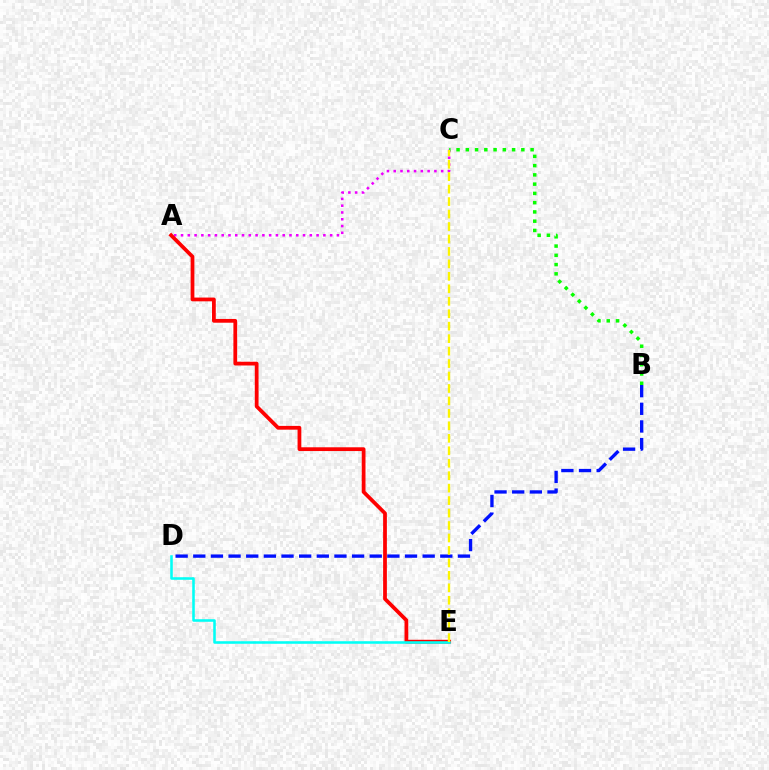{('A', 'C'): [{'color': '#ee00ff', 'line_style': 'dotted', 'thickness': 1.84}], ('A', 'E'): [{'color': '#ff0000', 'line_style': 'solid', 'thickness': 2.71}], ('B', 'C'): [{'color': '#08ff00', 'line_style': 'dotted', 'thickness': 2.52}], ('D', 'E'): [{'color': '#00fff6', 'line_style': 'solid', 'thickness': 1.84}], ('B', 'D'): [{'color': '#0010ff', 'line_style': 'dashed', 'thickness': 2.4}], ('C', 'E'): [{'color': '#fcf500', 'line_style': 'dashed', 'thickness': 1.69}]}